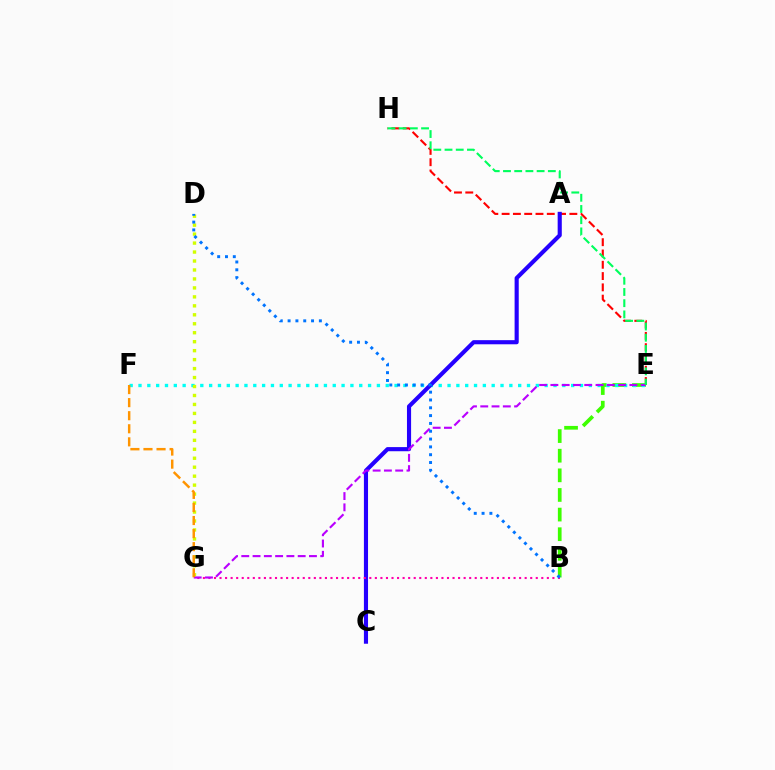{('E', 'H'): [{'color': '#ff0000', 'line_style': 'dashed', 'thickness': 1.53}, {'color': '#00ff5c', 'line_style': 'dashed', 'thickness': 1.52}], ('B', 'E'): [{'color': '#3dff00', 'line_style': 'dashed', 'thickness': 2.67}], ('E', 'F'): [{'color': '#00fff6', 'line_style': 'dotted', 'thickness': 2.4}], ('A', 'C'): [{'color': '#2500ff', 'line_style': 'solid', 'thickness': 2.97}], ('B', 'G'): [{'color': '#ff00ac', 'line_style': 'dotted', 'thickness': 1.51}], ('D', 'G'): [{'color': '#d1ff00', 'line_style': 'dotted', 'thickness': 2.44}], ('E', 'G'): [{'color': '#b900ff', 'line_style': 'dashed', 'thickness': 1.53}], ('B', 'D'): [{'color': '#0074ff', 'line_style': 'dotted', 'thickness': 2.12}], ('F', 'G'): [{'color': '#ff9400', 'line_style': 'dashed', 'thickness': 1.78}]}